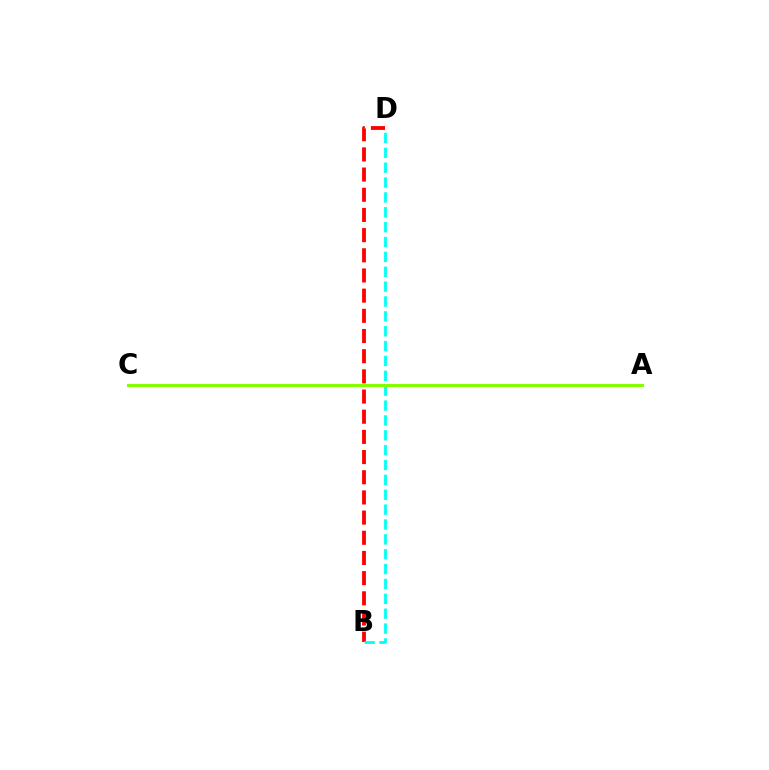{('B', 'D'): [{'color': '#ff0000', 'line_style': 'dashed', 'thickness': 2.74}, {'color': '#00fff6', 'line_style': 'dashed', 'thickness': 2.02}], ('A', 'C'): [{'color': '#7200ff', 'line_style': 'dashed', 'thickness': 2.1}, {'color': '#84ff00', 'line_style': 'solid', 'thickness': 2.21}]}